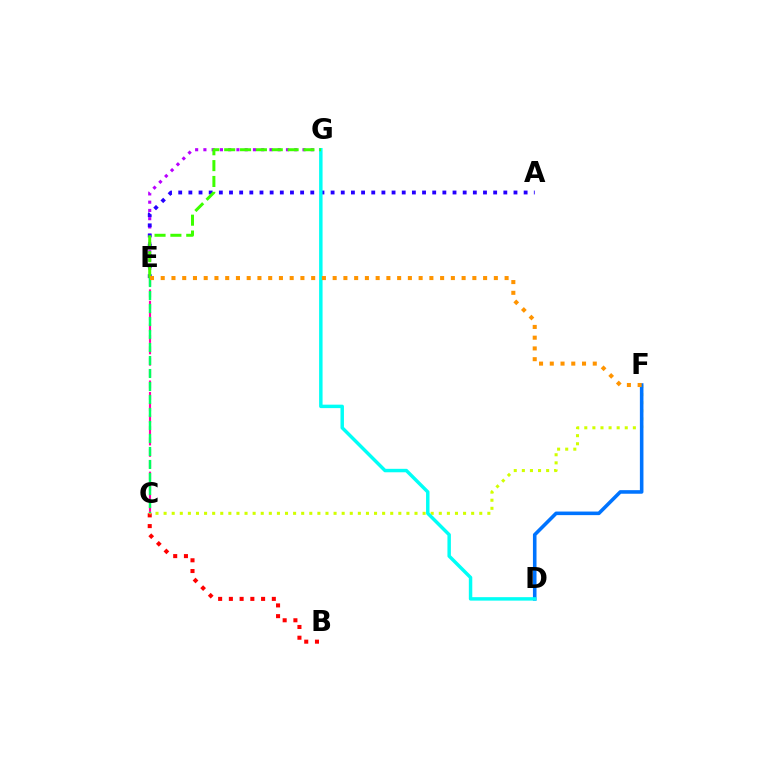{('B', 'C'): [{'color': '#ff0000', 'line_style': 'dotted', 'thickness': 2.92}], ('C', 'E'): [{'color': '#ff00ac', 'line_style': 'dashed', 'thickness': 1.55}, {'color': '#00ff5c', 'line_style': 'dashed', 'thickness': 1.77}], ('E', 'G'): [{'color': '#b900ff', 'line_style': 'dotted', 'thickness': 2.24}, {'color': '#3dff00', 'line_style': 'dashed', 'thickness': 2.15}], ('A', 'E'): [{'color': '#2500ff', 'line_style': 'dotted', 'thickness': 2.76}], ('C', 'F'): [{'color': '#d1ff00', 'line_style': 'dotted', 'thickness': 2.2}], ('D', 'F'): [{'color': '#0074ff', 'line_style': 'solid', 'thickness': 2.57}], ('D', 'G'): [{'color': '#00fff6', 'line_style': 'solid', 'thickness': 2.49}], ('E', 'F'): [{'color': '#ff9400', 'line_style': 'dotted', 'thickness': 2.92}]}